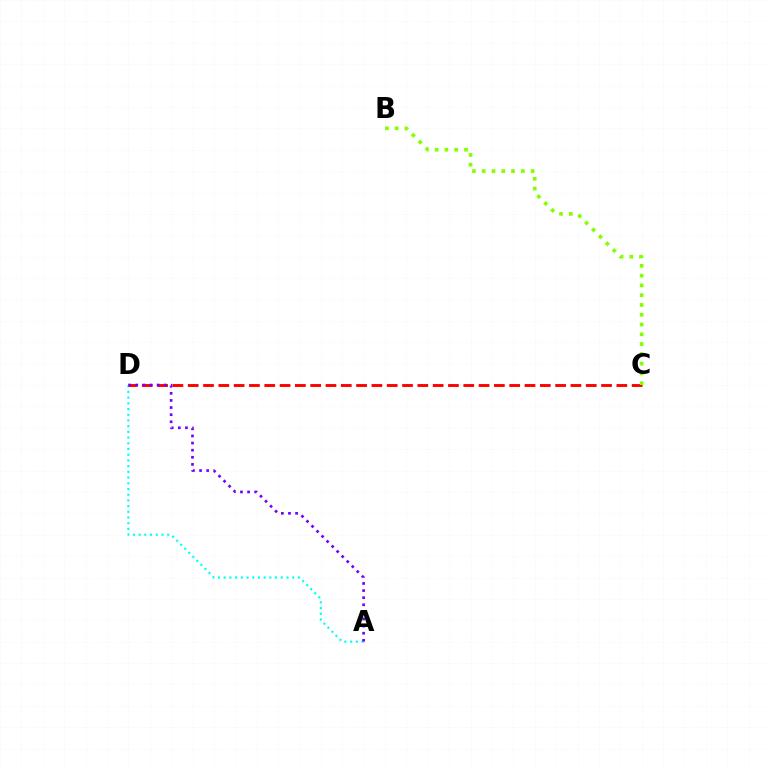{('A', 'D'): [{'color': '#00fff6', 'line_style': 'dotted', 'thickness': 1.55}, {'color': '#7200ff', 'line_style': 'dotted', 'thickness': 1.93}], ('C', 'D'): [{'color': '#ff0000', 'line_style': 'dashed', 'thickness': 2.08}], ('B', 'C'): [{'color': '#84ff00', 'line_style': 'dotted', 'thickness': 2.66}]}